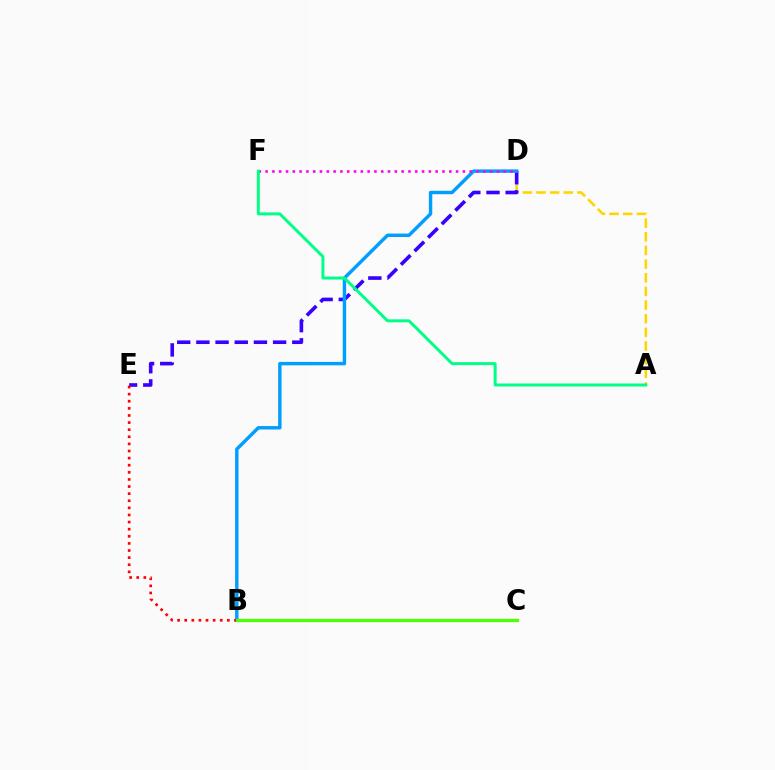{('A', 'D'): [{'color': '#ffd500', 'line_style': 'dashed', 'thickness': 1.85}], ('D', 'E'): [{'color': '#3700ff', 'line_style': 'dashed', 'thickness': 2.61}], ('B', 'D'): [{'color': '#009eff', 'line_style': 'solid', 'thickness': 2.46}], ('D', 'F'): [{'color': '#ff00ed', 'line_style': 'dotted', 'thickness': 1.85}], ('B', 'E'): [{'color': '#ff0000', 'line_style': 'dotted', 'thickness': 1.93}], ('A', 'F'): [{'color': '#00ff86', 'line_style': 'solid', 'thickness': 2.14}], ('B', 'C'): [{'color': '#4fff00', 'line_style': 'solid', 'thickness': 2.33}]}